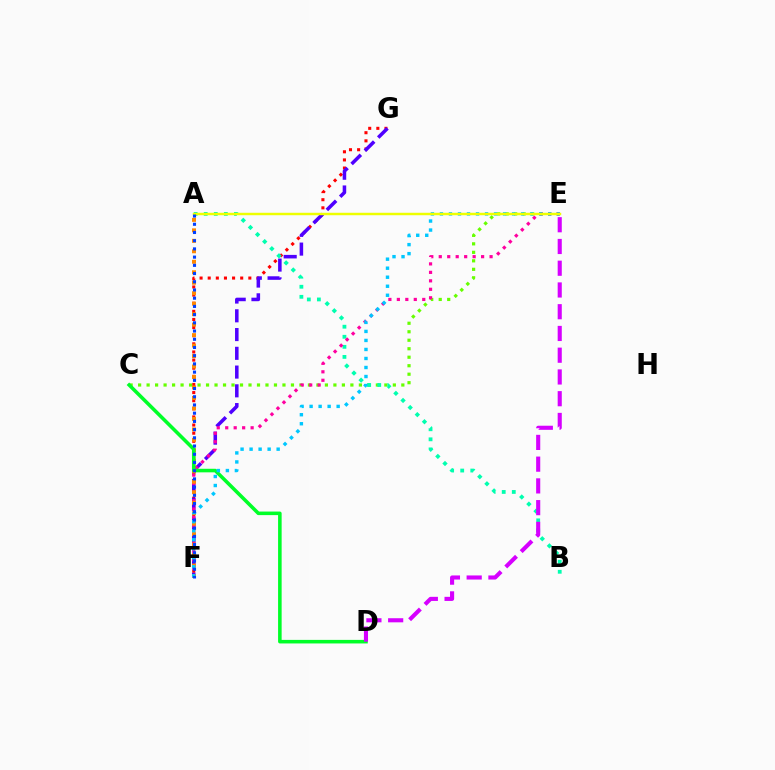{('F', 'G'): [{'color': '#ff0000', 'line_style': 'dotted', 'thickness': 2.21}, {'color': '#4f00ff', 'line_style': 'dashed', 'thickness': 2.55}], ('C', 'E'): [{'color': '#66ff00', 'line_style': 'dotted', 'thickness': 2.31}], ('A', 'B'): [{'color': '#00ffaf', 'line_style': 'dotted', 'thickness': 2.73}], ('E', 'F'): [{'color': '#ff00a0', 'line_style': 'dotted', 'thickness': 2.3}, {'color': '#00c7ff', 'line_style': 'dotted', 'thickness': 2.45}], ('A', 'F'): [{'color': '#ff8800', 'line_style': 'dotted', 'thickness': 2.85}, {'color': '#003fff', 'line_style': 'dotted', 'thickness': 2.23}], ('C', 'D'): [{'color': '#00ff27', 'line_style': 'solid', 'thickness': 2.56}], ('A', 'E'): [{'color': '#eeff00', 'line_style': 'solid', 'thickness': 1.77}], ('D', 'E'): [{'color': '#d600ff', 'line_style': 'dashed', 'thickness': 2.95}]}